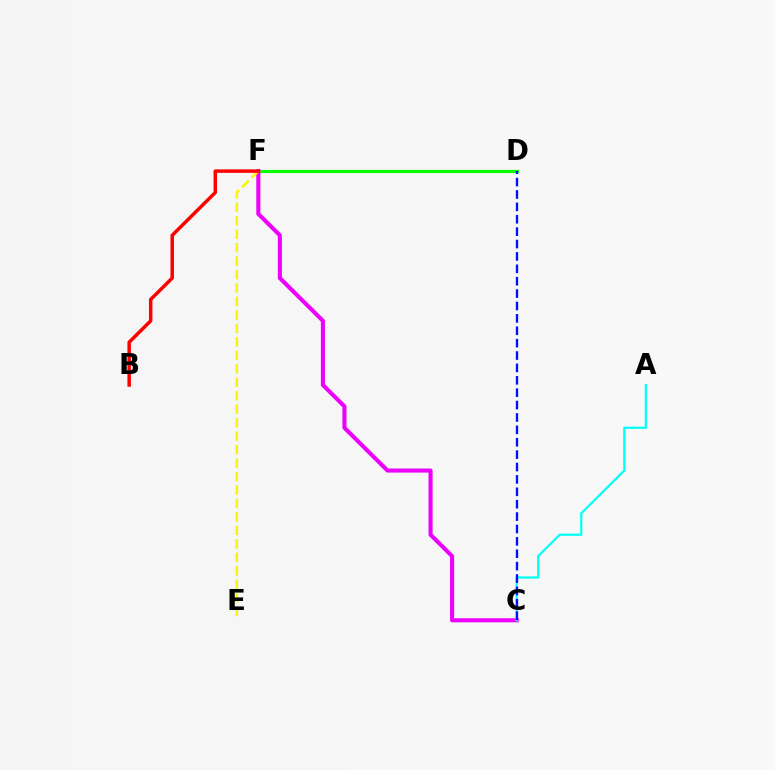{('D', 'F'): [{'color': '#08ff00', 'line_style': 'solid', 'thickness': 2.27}], ('C', 'F'): [{'color': '#ee00ff', 'line_style': 'solid', 'thickness': 2.93}], ('E', 'F'): [{'color': '#fcf500', 'line_style': 'dashed', 'thickness': 1.83}], ('A', 'C'): [{'color': '#00fff6', 'line_style': 'solid', 'thickness': 1.6}], ('C', 'D'): [{'color': '#0010ff', 'line_style': 'dashed', 'thickness': 1.68}], ('B', 'F'): [{'color': '#ff0000', 'line_style': 'solid', 'thickness': 2.51}]}